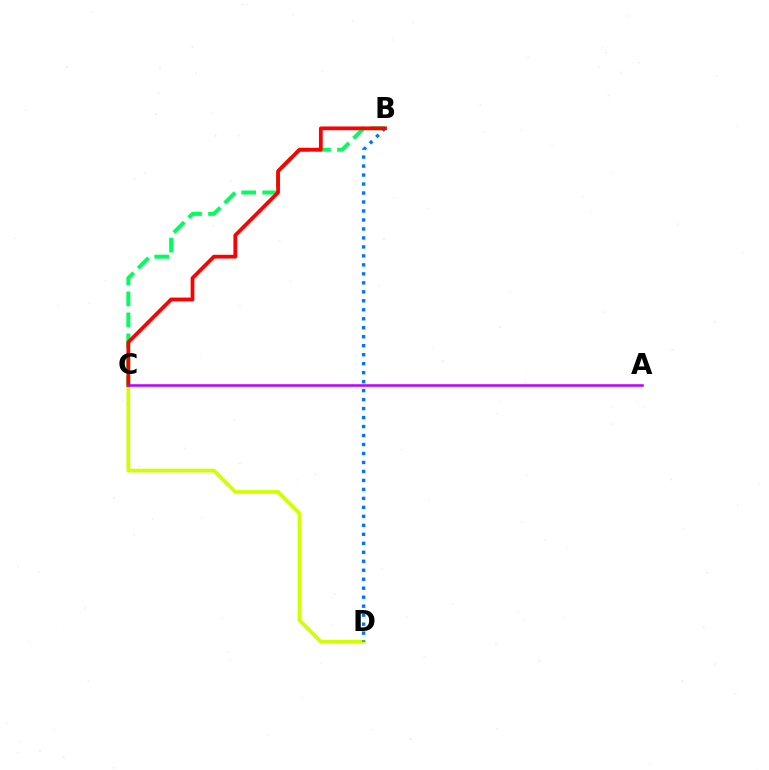{('C', 'D'): [{'color': '#d1ff00', 'line_style': 'solid', 'thickness': 2.68}], ('B', 'C'): [{'color': '#00ff5c', 'line_style': 'dashed', 'thickness': 2.85}, {'color': '#ff0000', 'line_style': 'solid', 'thickness': 2.7}], ('B', 'D'): [{'color': '#0074ff', 'line_style': 'dotted', 'thickness': 2.44}], ('A', 'C'): [{'color': '#b900ff', 'line_style': 'solid', 'thickness': 1.82}]}